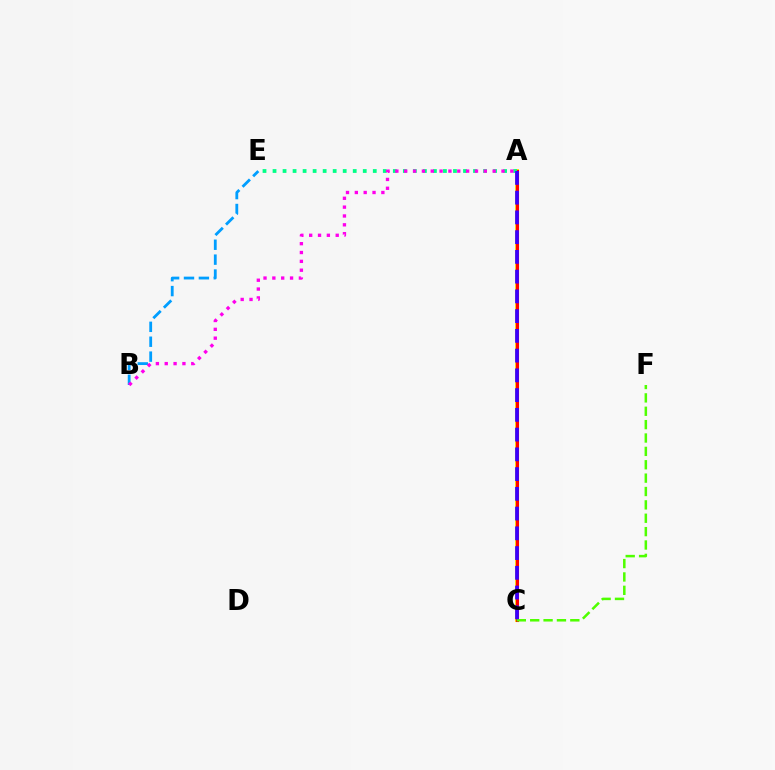{('A', 'C'): [{'color': '#ffd500', 'line_style': 'solid', 'thickness': 2.76}, {'color': '#ff0000', 'line_style': 'solid', 'thickness': 2.21}, {'color': '#3700ff', 'line_style': 'dashed', 'thickness': 2.68}], ('B', 'E'): [{'color': '#009eff', 'line_style': 'dashed', 'thickness': 2.02}], ('A', 'E'): [{'color': '#00ff86', 'line_style': 'dotted', 'thickness': 2.72}], ('C', 'F'): [{'color': '#4fff00', 'line_style': 'dashed', 'thickness': 1.82}], ('A', 'B'): [{'color': '#ff00ed', 'line_style': 'dotted', 'thickness': 2.4}]}